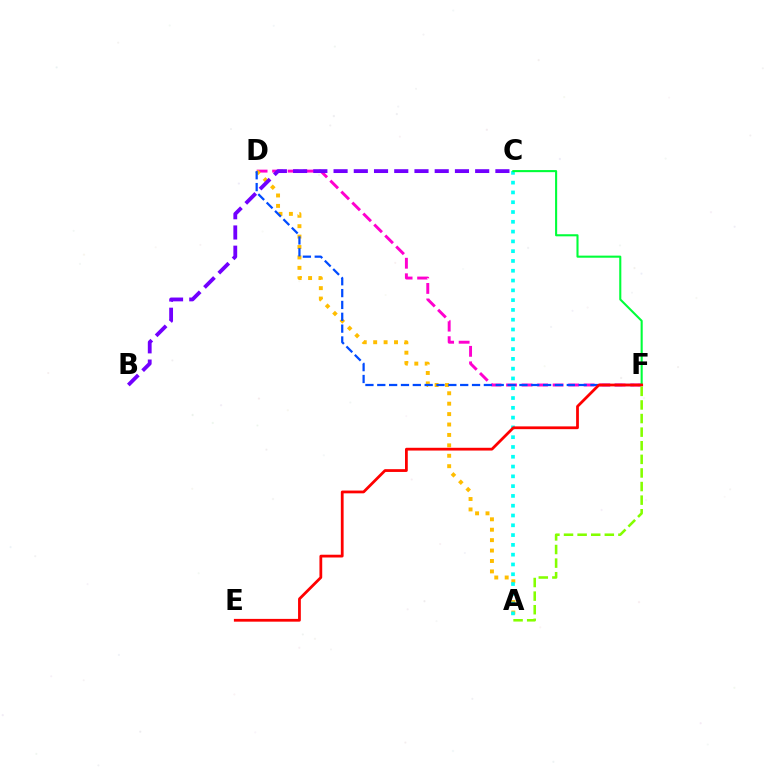{('D', 'F'): [{'color': '#ff00cf', 'line_style': 'dashed', 'thickness': 2.11}, {'color': '#004bff', 'line_style': 'dashed', 'thickness': 1.61}], ('A', 'D'): [{'color': '#ffbd00', 'line_style': 'dotted', 'thickness': 2.83}], ('B', 'C'): [{'color': '#7200ff', 'line_style': 'dashed', 'thickness': 2.75}], ('A', 'C'): [{'color': '#00fff6', 'line_style': 'dotted', 'thickness': 2.66}], ('C', 'F'): [{'color': '#00ff39', 'line_style': 'solid', 'thickness': 1.51}], ('E', 'F'): [{'color': '#ff0000', 'line_style': 'solid', 'thickness': 2.0}], ('A', 'F'): [{'color': '#84ff00', 'line_style': 'dashed', 'thickness': 1.85}]}